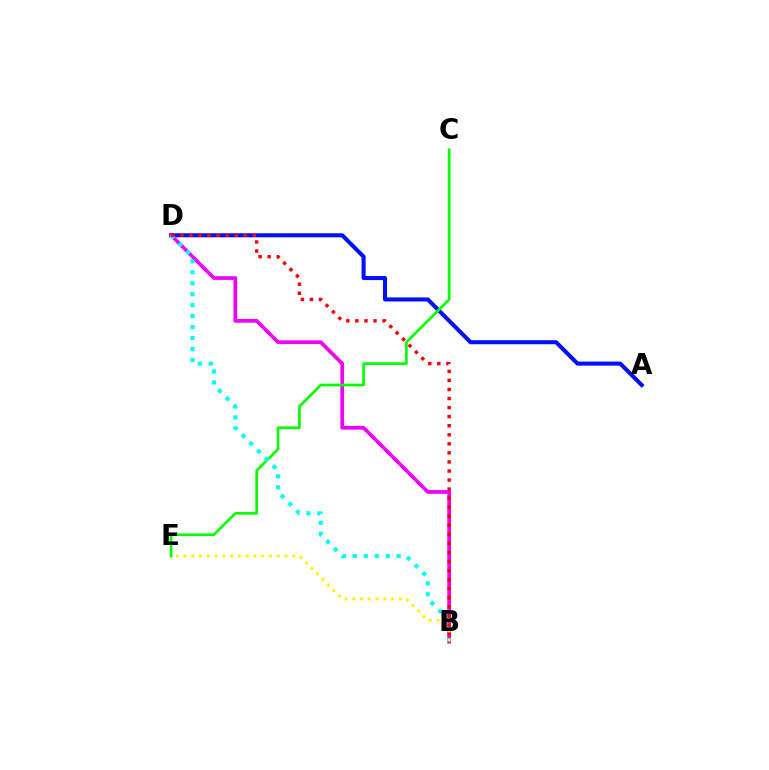{('A', 'D'): [{'color': '#0010ff', 'line_style': 'solid', 'thickness': 2.92}], ('B', 'D'): [{'color': '#ee00ff', 'line_style': 'solid', 'thickness': 2.67}, {'color': '#00fff6', 'line_style': 'dotted', 'thickness': 2.98}, {'color': '#ff0000', 'line_style': 'dotted', 'thickness': 2.46}], ('C', 'E'): [{'color': '#08ff00', 'line_style': 'solid', 'thickness': 1.94}], ('B', 'E'): [{'color': '#fcf500', 'line_style': 'dotted', 'thickness': 2.11}]}